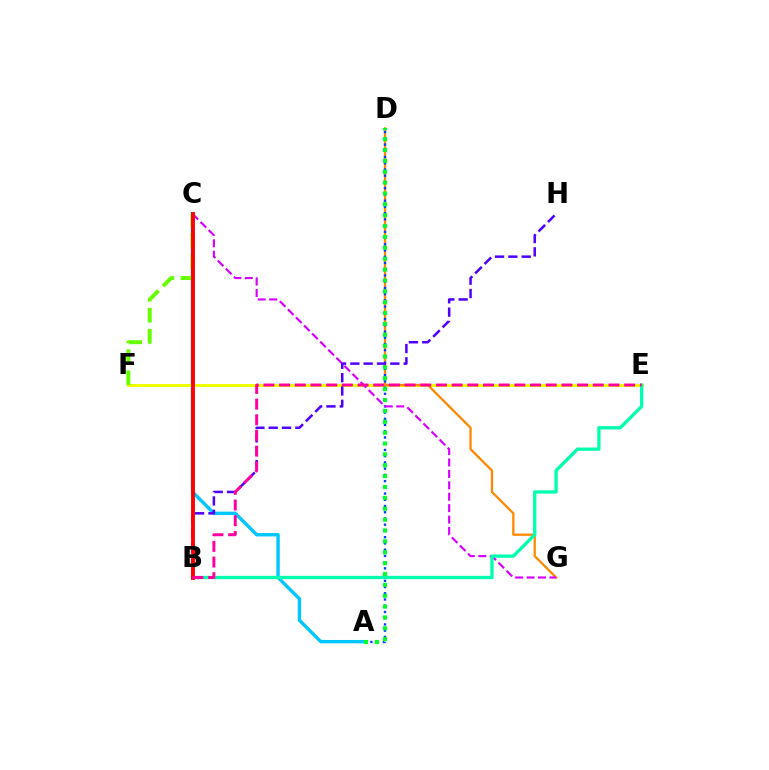{('A', 'C'): [{'color': '#00c7ff', 'line_style': 'solid', 'thickness': 2.44}], ('E', 'F'): [{'color': '#eeff00', 'line_style': 'solid', 'thickness': 2.11}], ('C', 'F'): [{'color': '#66ff00', 'line_style': 'dashed', 'thickness': 2.85}], ('D', 'G'): [{'color': '#ff8800', 'line_style': 'solid', 'thickness': 1.63}], ('A', 'D'): [{'color': '#003fff', 'line_style': 'dotted', 'thickness': 1.69}, {'color': '#00ff27', 'line_style': 'dotted', 'thickness': 2.95}], ('C', 'G'): [{'color': '#d600ff', 'line_style': 'dashed', 'thickness': 1.55}], ('B', 'H'): [{'color': '#4f00ff', 'line_style': 'dashed', 'thickness': 1.81}], ('B', 'E'): [{'color': '#00ffaf', 'line_style': 'solid', 'thickness': 2.38}, {'color': '#ff00a0', 'line_style': 'dashed', 'thickness': 2.13}], ('B', 'C'): [{'color': '#ff0000', 'line_style': 'solid', 'thickness': 2.8}]}